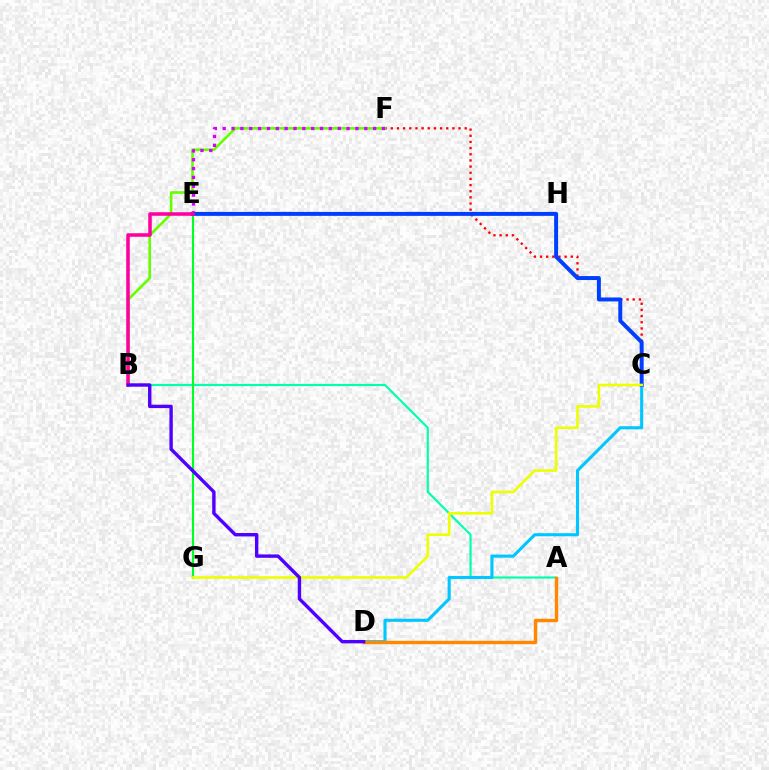{('A', 'B'): [{'color': '#00ffaf', 'line_style': 'solid', 'thickness': 1.55}], ('C', 'D'): [{'color': '#00c7ff', 'line_style': 'solid', 'thickness': 2.23}], ('C', 'F'): [{'color': '#ff0000', 'line_style': 'dotted', 'thickness': 1.67}], ('B', 'F'): [{'color': '#66ff00', 'line_style': 'solid', 'thickness': 1.91}], ('E', 'F'): [{'color': '#d600ff', 'line_style': 'dotted', 'thickness': 2.4}], ('E', 'G'): [{'color': '#00ff27', 'line_style': 'solid', 'thickness': 1.52}], ('A', 'D'): [{'color': '#ff8800', 'line_style': 'solid', 'thickness': 2.45}], ('C', 'E'): [{'color': '#003fff', 'line_style': 'solid', 'thickness': 2.85}], ('B', 'E'): [{'color': '#ff00a0', 'line_style': 'solid', 'thickness': 2.55}], ('C', 'G'): [{'color': '#eeff00', 'line_style': 'solid', 'thickness': 1.89}], ('B', 'D'): [{'color': '#4f00ff', 'line_style': 'solid', 'thickness': 2.44}]}